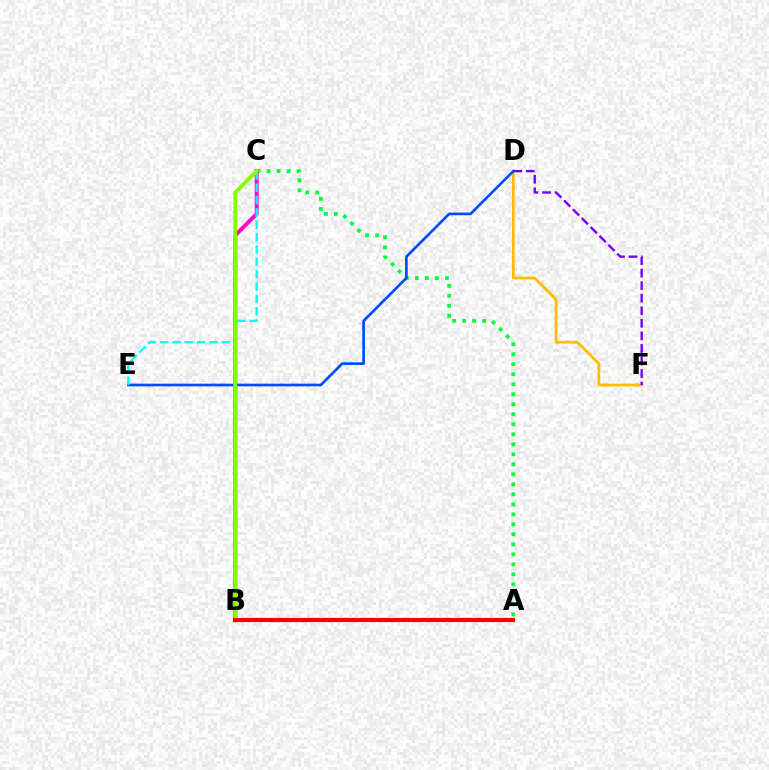{('A', 'C'): [{'color': '#00ff39', 'line_style': 'dotted', 'thickness': 2.72}], ('D', 'F'): [{'color': '#ffbd00', 'line_style': 'solid', 'thickness': 2.01}, {'color': '#7200ff', 'line_style': 'dashed', 'thickness': 1.71}], ('D', 'E'): [{'color': '#004bff', 'line_style': 'solid', 'thickness': 1.91}], ('B', 'C'): [{'color': '#ff00cf', 'line_style': 'solid', 'thickness': 2.82}, {'color': '#84ff00', 'line_style': 'solid', 'thickness': 2.75}], ('C', 'E'): [{'color': '#00fff6', 'line_style': 'dashed', 'thickness': 1.68}], ('A', 'B'): [{'color': '#ff0000', 'line_style': 'solid', 'thickness': 2.98}]}